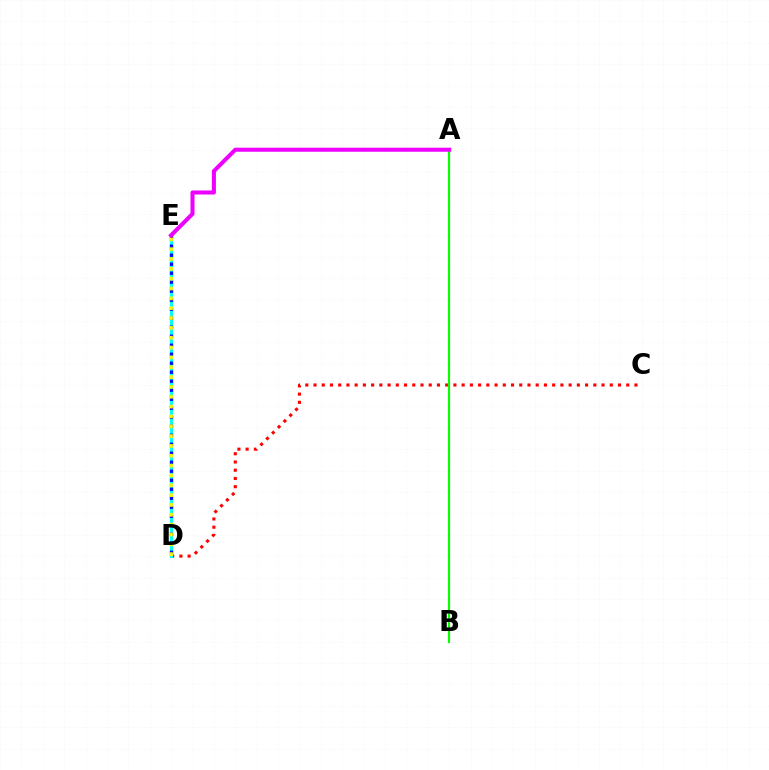{('C', 'D'): [{'color': '#ff0000', 'line_style': 'dotted', 'thickness': 2.24}], ('D', 'E'): [{'color': '#00fff6', 'line_style': 'solid', 'thickness': 2.2}, {'color': '#0010ff', 'line_style': 'dotted', 'thickness': 2.45}, {'color': '#fcf500', 'line_style': 'dotted', 'thickness': 2.67}], ('A', 'B'): [{'color': '#08ff00', 'line_style': 'solid', 'thickness': 1.55}], ('A', 'E'): [{'color': '#ee00ff', 'line_style': 'solid', 'thickness': 2.91}]}